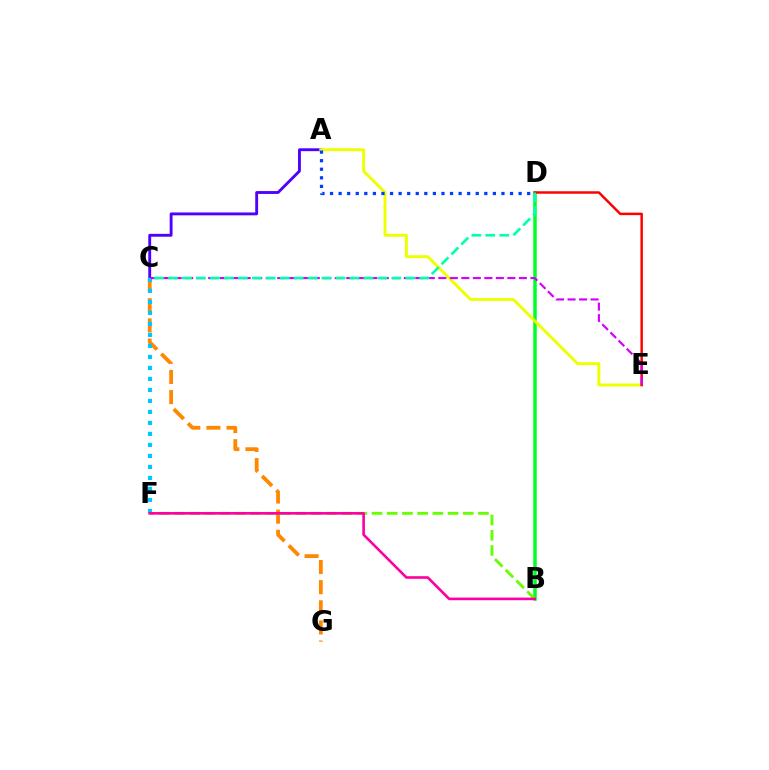{('A', 'C'): [{'color': '#4f00ff', 'line_style': 'solid', 'thickness': 2.07}], ('B', 'D'): [{'color': '#00ff27', 'line_style': 'solid', 'thickness': 2.53}], ('C', 'G'): [{'color': '#ff8800', 'line_style': 'dashed', 'thickness': 2.74}], ('A', 'E'): [{'color': '#eeff00', 'line_style': 'solid', 'thickness': 2.11}], ('B', 'F'): [{'color': '#66ff00', 'line_style': 'dashed', 'thickness': 2.07}, {'color': '#ff00a0', 'line_style': 'solid', 'thickness': 1.89}], ('D', 'E'): [{'color': '#ff0000', 'line_style': 'solid', 'thickness': 1.78}], ('C', 'F'): [{'color': '#00c7ff', 'line_style': 'dotted', 'thickness': 2.99}], ('C', 'E'): [{'color': '#d600ff', 'line_style': 'dashed', 'thickness': 1.56}], ('C', 'D'): [{'color': '#00ffaf', 'line_style': 'dashed', 'thickness': 1.9}], ('A', 'D'): [{'color': '#003fff', 'line_style': 'dotted', 'thickness': 2.33}]}